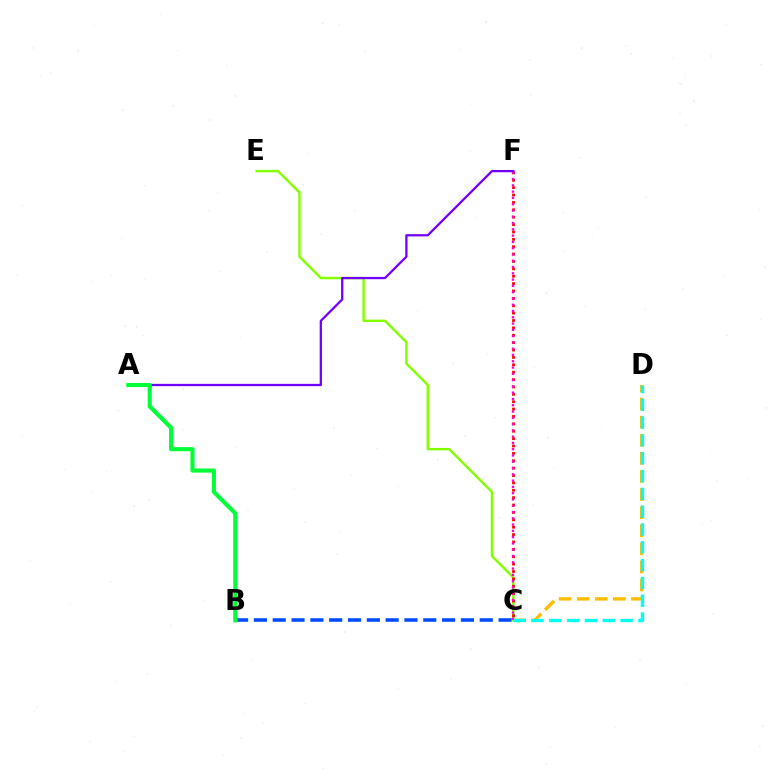{('C', 'E'): [{'color': '#84ff00', 'line_style': 'solid', 'thickness': 1.76}], ('C', 'F'): [{'color': '#ff0000', 'line_style': 'dotted', 'thickness': 2.01}, {'color': '#ff00cf', 'line_style': 'dotted', 'thickness': 1.71}], ('C', 'D'): [{'color': '#ffbd00', 'line_style': 'dashed', 'thickness': 2.46}, {'color': '#00fff6', 'line_style': 'dashed', 'thickness': 2.42}], ('B', 'C'): [{'color': '#004bff', 'line_style': 'dashed', 'thickness': 2.56}], ('A', 'F'): [{'color': '#7200ff', 'line_style': 'solid', 'thickness': 1.64}], ('A', 'B'): [{'color': '#00ff39', 'line_style': 'solid', 'thickness': 2.96}]}